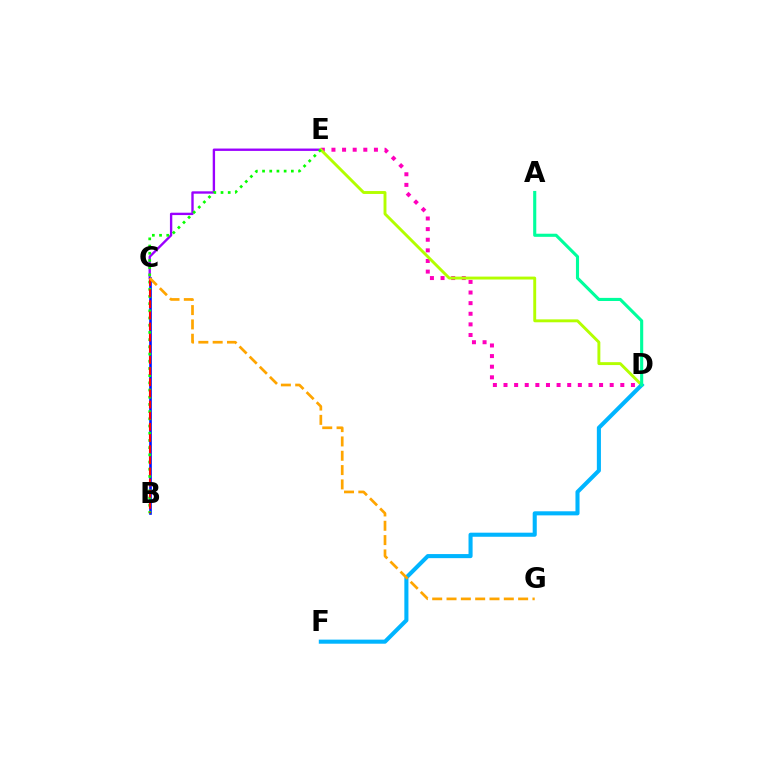{('D', 'E'): [{'color': '#ff00bd', 'line_style': 'dotted', 'thickness': 2.89}, {'color': '#b3ff00', 'line_style': 'solid', 'thickness': 2.09}], ('C', 'E'): [{'color': '#9b00ff', 'line_style': 'solid', 'thickness': 1.7}], ('B', 'C'): [{'color': '#0010ff', 'line_style': 'solid', 'thickness': 1.89}, {'color': '#ff0000', 'line_style': 'dashed', 'thickness': 1.51}], ('B', 'E'): [{'color': '#08ff00', 'line_style': 'dotted', 'thickness': 1.96}], ('D', 'F'): [{'color': '#00b5ff', 'line_style': 'solid', 'thickness': 2.94}], ('A', 'D'): [{'color': '#00ff9d', 'line_style': 'solid', 'thickness': 2.24}], ('C', 'G'): [{'color': '#ffa500', 'line_style': 'dashed', 'thickness': 1.95}]}